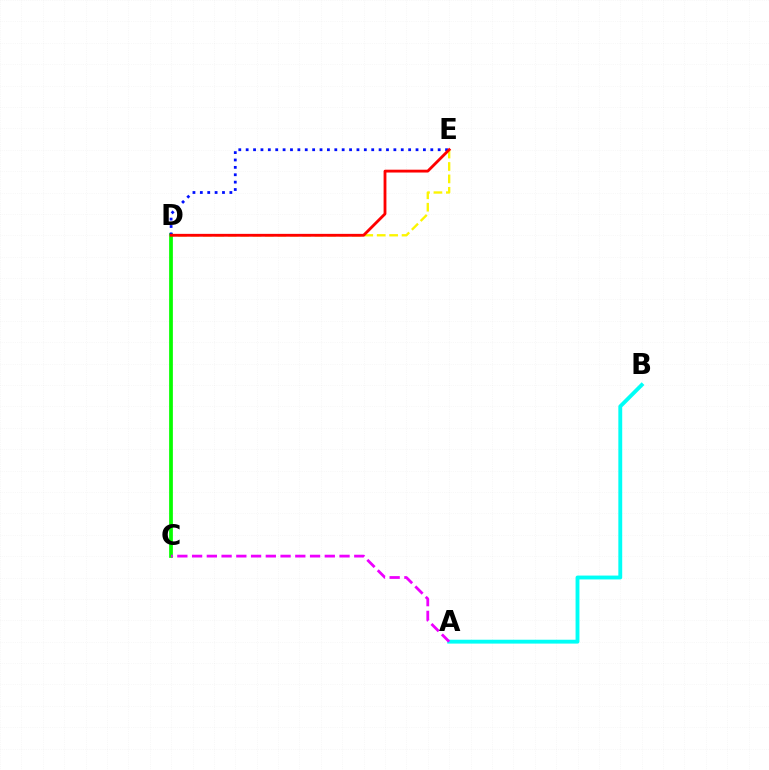{('D', 'E'): [{'color': '#fcf500', 'line_style': 'dashed', 'thickness': 1.69}, {'color': '#0010ff', 'line_style': 'dotted', 'thickness': 2.01}, {'color': '#ff0000', 'line_style': 'solid', 'thickness': 2.04}], ('C', 'D'): [{'color': '#08ff00', 'line_style': 'solid', 'thickness': 2.7}], ('A', 'B'): [{'color': '#00fff6', 'line_style': 'solid', 'thickness': 2.78}], ('A', 'C'): [{'color': '#ee00ff', 'line_style': 'dashed', 'thickness': 2.0}]}